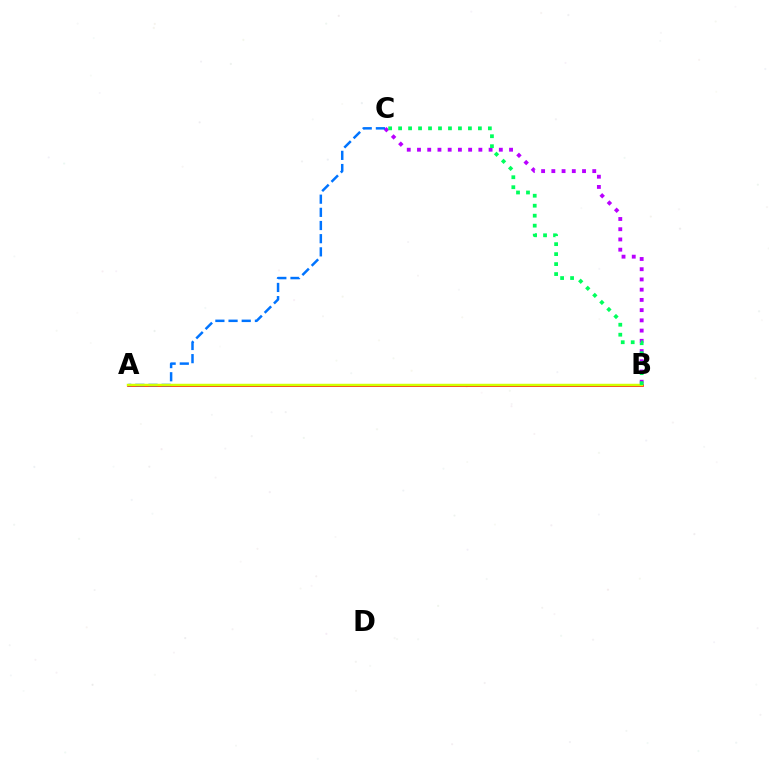{('A', 'B'): [{'color': '#ff0000', 'line_style': 'solid', 'thickness': 1.91}, {'color': '#d1ff00', 'line_style': 'solid', 'thickness': 1.78}], ('B', 'C'): [{'color': '#b900ff', 'line_style': 'dotted', 'thickness': 2.78}, {'color': '#00ff5c', 'line_style': 'dotted', 'thickness': 2.71}], ('A', 'C'): [{'color': '#0074ff', 'line_style': 'dashed', 'thickness': 1.79}]}